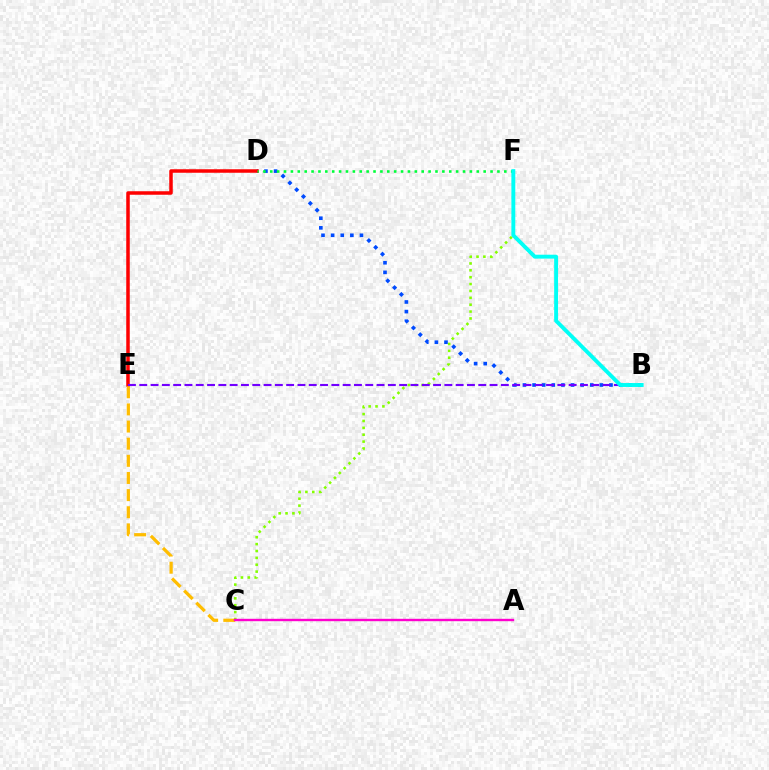{('B', 'D'): [{'color': '#004bff', 'line_style': 'dotted', 'thickness': 2.61}], ('D', 'E'): [{'color': '#ff0000', 'line_style': 'solid', 'thickness': 2.52}], ('C', 'F'): [{'color': '#84ff00', 'line_style': 'dotted', 'thickness': 1.87}], ('C', 'E'): [{'color': '#ffbd00', 'line_style': 'dashed', 'thickness': 2.33}], ('B', 'E'): [{'color': '#7200ff', 'line_style': 'dashed', 'thickness': 1.54}], ('A', 'C'): [{'color': '#ff00cf', 'line_style': 'solid', 'thickness': 1.72}], ('D', 'F'): [{'color': '#00ff39', 'line_style': 'dotted', 'thickness': 1.87}], ('B', 'F'): [{'color': '#00fff6', 'line_style': 'solid', 'thickness': 2.81}]}